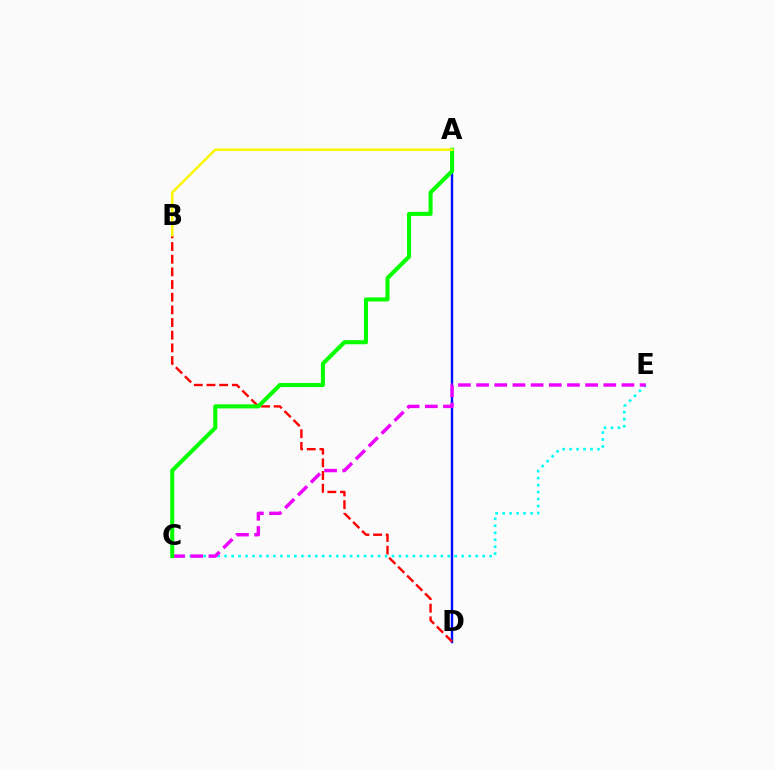{('A', 'D'): [{'color': '#0010ff', 'line_style': 'solid', 'thickness': 1.73}], ('B', 'D'): [{'color': '#ff0000', 'line_style': 'dashed', 'thickness': 1.72}], ('C', 'E'): [{'color': '#00fff6', 'line_style': 'dotted', 'thickness': 1.89}, {'color': '#ee00ff', 'line_style': 'dashed', 'thickness': 2.47}], ('A', 'C'): [{'color': '#08ff00', 'line_style': 'solid', 'thickness': 2.93}], ('A', 'B'): [{'color': '#fcf500', 'line_style': 'solid', 'thickness': 1.8}]}